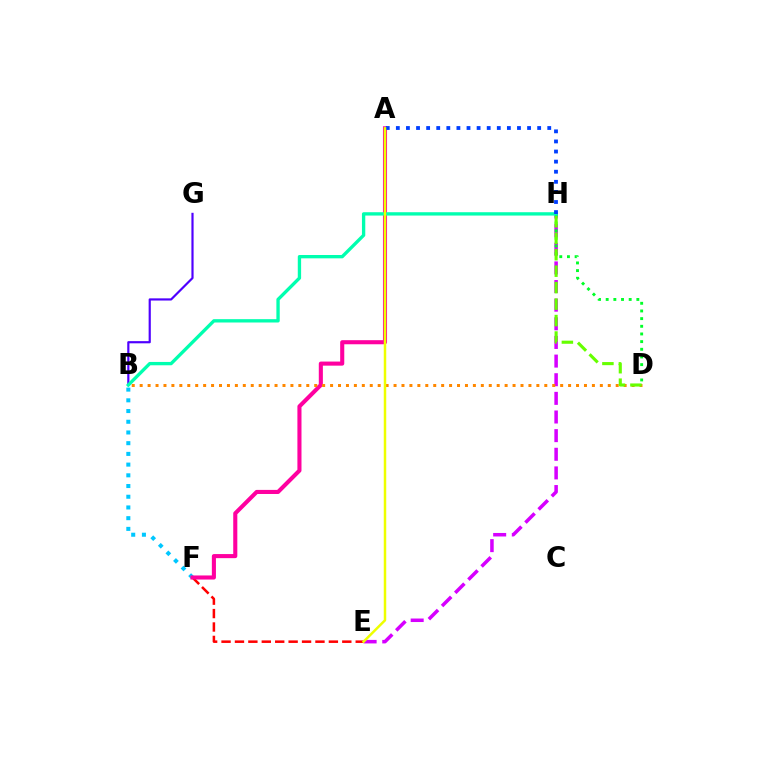{('E', 'H'): [{'color': '#d600ff', 'line_style': 'dashed', 'thickness': 2.53}], ('D', 'H'): [{'color': '#00ff27', 'line_style': 'dotted', 'thickness': 2.08}, {'color': '#66ff00', 'line_style': 'dashed', 'thickness': 2.24}], ('E', 'F'): [{'color': '#ff0000', 'line_style': 'dashed', 'thickness': 1.82}], ('B', 'F'): [{'color': '#00c7ff', 'line_style': 'dotted', 'thickness': 2.91}], ('A', 'F'): [{'color': '#ff00a0', 'line_style': 'solid', 'thickness': 2.94}], ('B', 'D'): [{'color': '#ff8800', 'line_style': 'dotted', 'thickness': 2.16}], ('B', 'G'): [{'color': '#4f00ff', 'line_style': 'solid', 'thickness': 1.57}], ('B', 'H'): [{'color': '#00ffaf', 'line_style': 'solid', 'thickness': 2.4}], ('A', 'H'): [{'color': '#003fff', 'line_style': 'dotted', 'thickness': 2.74}], ('A', 'E'): [{'color': '#eeff00', 'line_style': 'solid', 'thickness': 1.79}]}